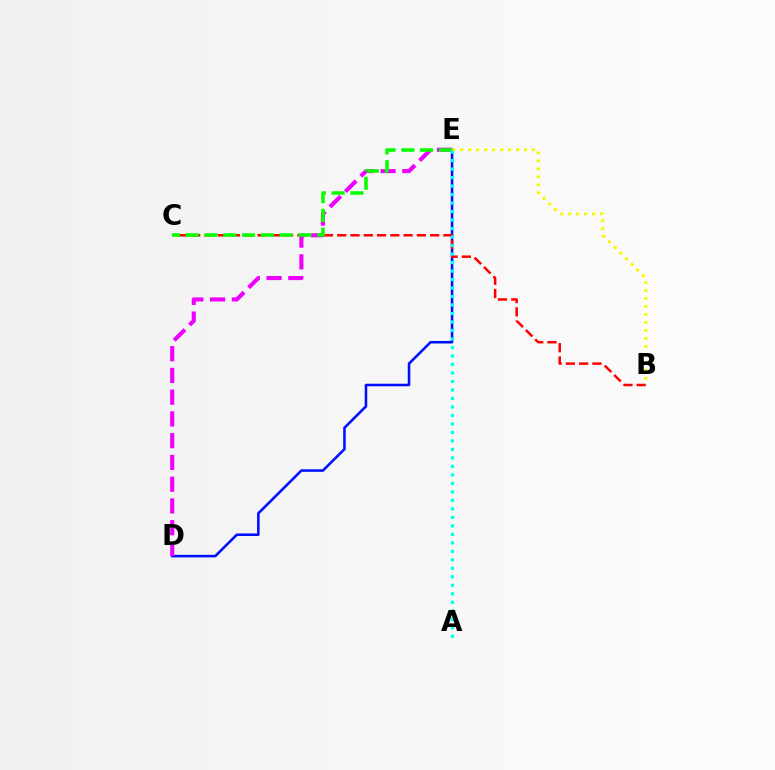{('D', 'E'): [{'color': '#0010ff', 'line_style': 'solid', 'thickness': 1.85}, {'color': '#ee00ff', 'line_style': 'dashed', 'thickness': 2.96}], ('B', 'C'): [{'color': '#ff0000', 'line_style': 'dashed', 'thickness': 1.8}], ('B', 'E'): [{'color': '#fcf500', 'line_style': 'dotted', 'thickness': 2.17}], ('C', 'E'): [{'color': '#08ff00', 'line_style': 'dashed', 'thickness': 2.55}], ('A', 'E'): [{'color': '#00fff6', 'line_style': 'dotted', 'thickness': 2.31}]}